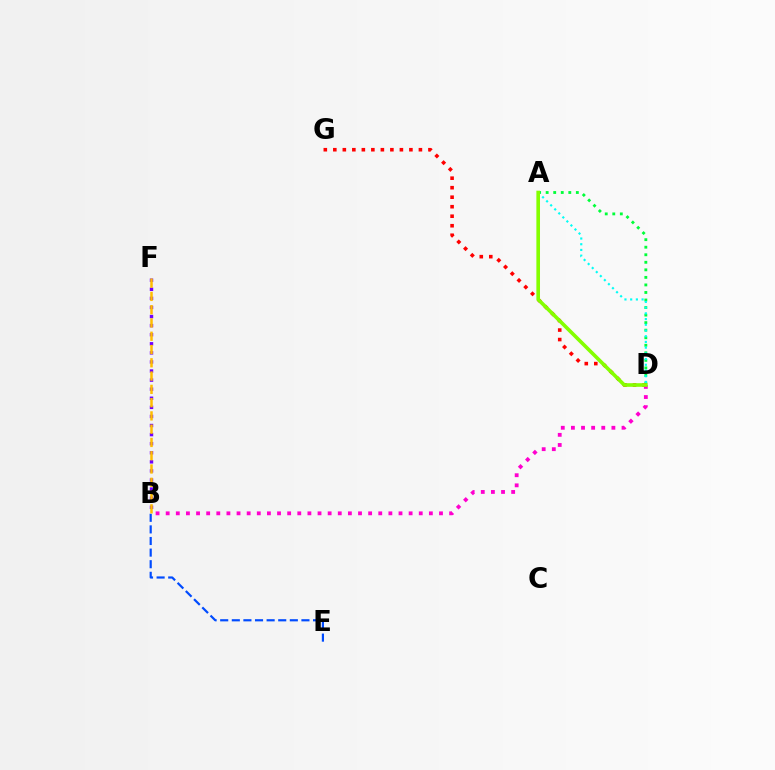{('B', 'F'): [{'color': '#7200ff', 'line_style': 'dotted', 'thickness': 2.47}, {'color': '#ffbd00', 'line_style': 'dashed', 'thickness': 1.8}], ('A', 'D'): [{'color': '#00ff39', 'line_style': 'dotted', 'thickness': 2.05}, {'color': '#00fff6', 'line_style': 'dotted', 'thickness': 1.55}, {'color': '#84ff00', 'line_style': 'solid', 'thickness': 2.61}], ('B', 'E'): [{'color': '#004bff', 'line_style': 'dashed', 'thickness': 1.58}], ('D', 'G'): [{'color': '#ff0000', 'line_style': 'dotted', 'thickness': 2.58}], ('B', 'D'): [{'color': '#ff00cf', 'line_style': 'dotted', 'thickness': 2.75}]}